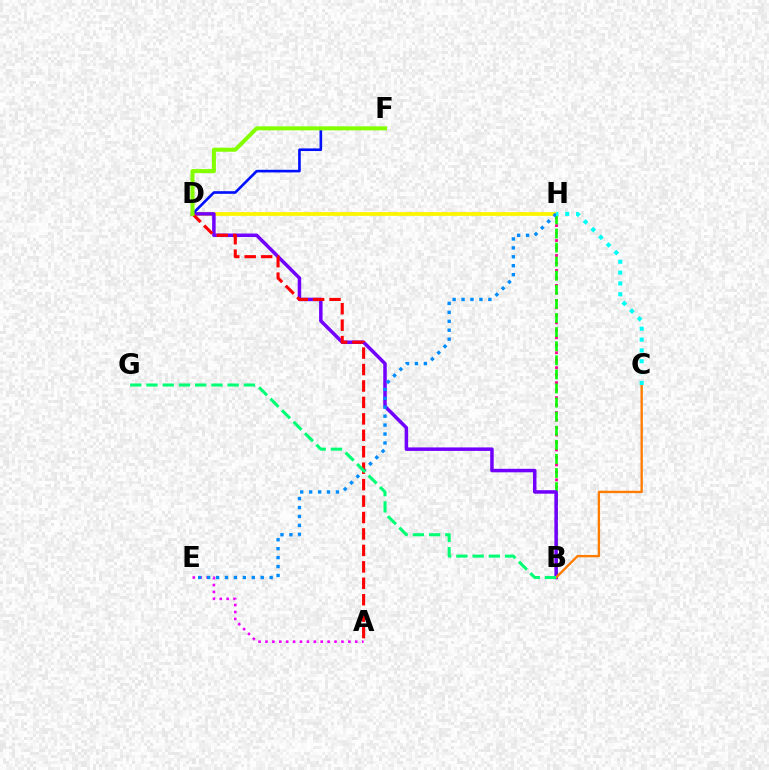{('B', 'H'): [{'color': '#ff0094', 'line_style': 'dotted', 'thickness': 2.03}, {'color': '#08ff00', 'line_style': 'dashed', 'thickness': 1.91}], ('A', 'E'): [{'color': '#ee00ff', 'line_style': 'dotted', 'thickness': 1.88}], ('D', 'H'): [{'color': '#fcf500', 'line_style': 'solid', 'thickness': 2.72}], ('B', 'D'): [{'color': '#7200ff', 'line_style': 'solid', 'thickness': 2.52}], ('D', 'F'): [{'color': '#0010ff', 'line_style': 'solid', 'thickness': 1.9}, {'color': '#84ff00', 'line_style': 'solid', 'thickness': 2.91}], ('E', 'H'): [{'color': '#008cff', 'line_style': 'dotted', 'thickness': 2.43}], ('A', 'D'): [{'color': '#ff0000', 'line_style': 'dashed', 'thickness': 2.23}], ('B', 'C'): [{'color': '#ff7c00', 'line_style': 'solid', 'thickness': 1.7}], ('B', 'G'): [{'color': '#00ff74', 'line_style': 'dashed', 'thickness': 2.21}], ('C', 'H'): [{'color': '#00fff6', 'line_style': 'dotted', 'thickness': 2.94}]}